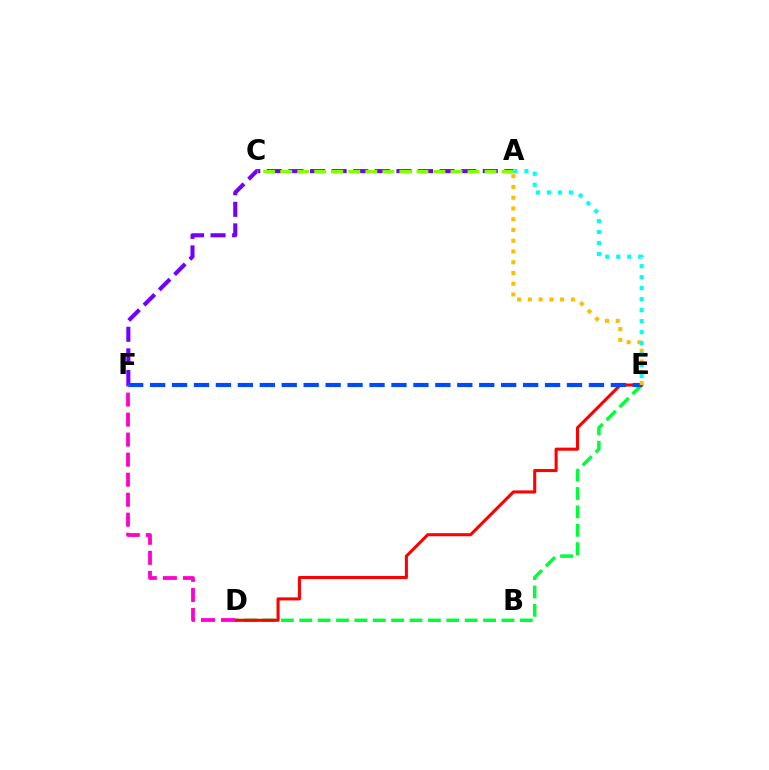{('A', 'F'): [{'color': '#7200ff', 'line_style': 'dashed', 'thickness': 2.93}], ('D', 'E'): [{'color': '#00ff39', 'line_style': 'dashed', 'thickness': 2.5}, {'color': '#ff0000', 'line_style': 'solid', 'thickness': 2.2}], ('A', 'C'): [{'color': '#84ff00', 'line_style': 'dashed', 'thickness': 2.31}], ('E', 'F'): [{'color': '#004bff', 'line_style': 'dashed', 'thickness': 2.98}], ('A', 'E'): [{'color': '#ffbd00', 'line_style': 'dotted', 'thickness': 2.92}, {'color': '#00fff6', 'line_style': 'dotted', 'thickness': 2.99}], ('D', 'F'): [{'color': '#ff00cf', 'line_style': 'dashed', 'thickness': 2.72}]}